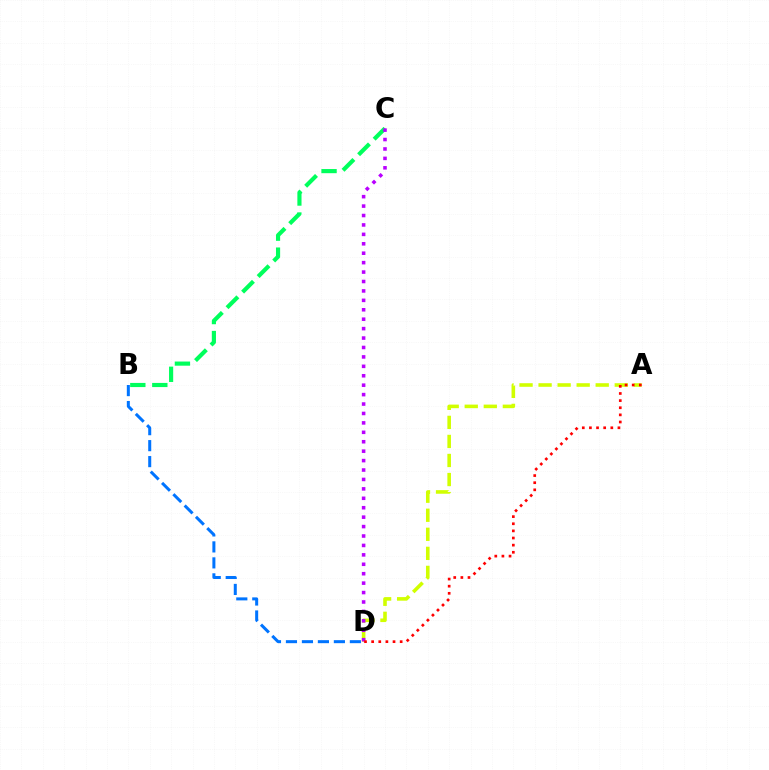{('A', 'D'): [{'color': '#d1ff00', 'line_style': 'dashed', 'thickness': 2.59}, {'color': '#ff0000', 'line_style': 'dotted', 'thickness': 1.94}], ('B', 'C'): [{'color': '#00ff5c', 'line_style': 'dashed', 'thickness': 2.99}], ('C', 'D'): [{'color': '#b900ff', 'line_style': 'dotted', 'thickness': 2.56}], ('B', 'D'): [{'color': '#0074ff', 'line_style': 'dashed', 'thickness': 2.17}]}